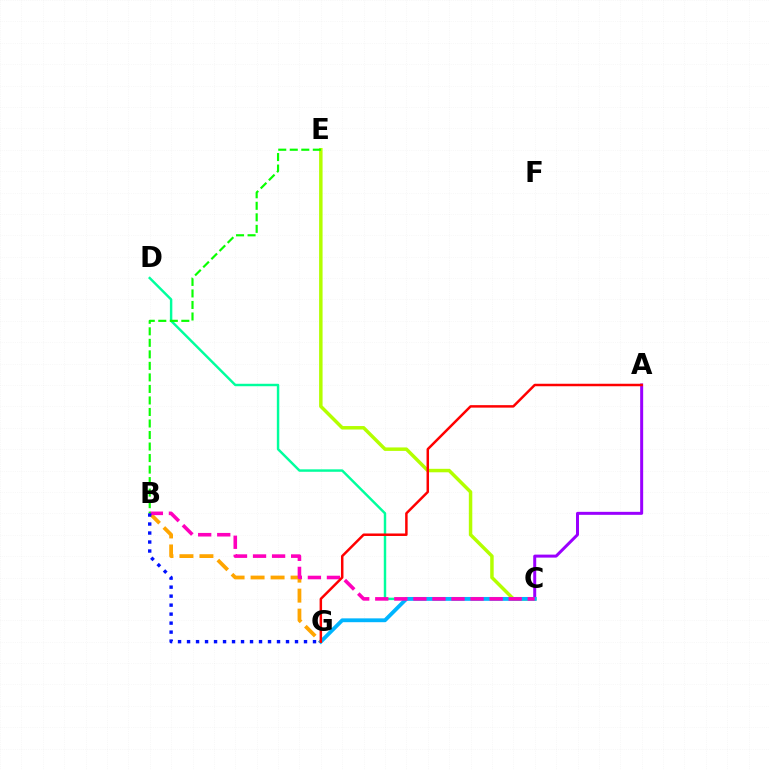{('C', 'D'): [{'color': '#00ff9d', 'line_style': 'solid', 'thickness': 1.76}], ('A', 'C'): [{'color': '#9b00ff', 'line_style': 'solid', 'thickness': 2.16}], ('C', 'E'): [{'color': '#b3ff00', 'line_style': 'solid', 'thickness': 2.5}], ('B', 'G'): [{'color': '#ffa500', 'line_style': 'dashed', 'thickness': 2.72}, {'color': '#0010ff', 'line_style': 'dotted', 'thickness': 2.44}], ('C', 'G'): [{'color': '#00b5ff', 'line_style': 'solid', 'thickness': 2.76}], ('B', 'C'): [{'color': '#ff00bd', 'line_style': 'dashed', 'thickness': 2.59}], ('B', 'E'): [{'color': '#08ff00', 'line_style': 'dashed', 'thickness': 1.57}], ('A', 'G'): [{'color': '#ff0000', 'line_style': 'solid', 'thickness': 1.79}]}